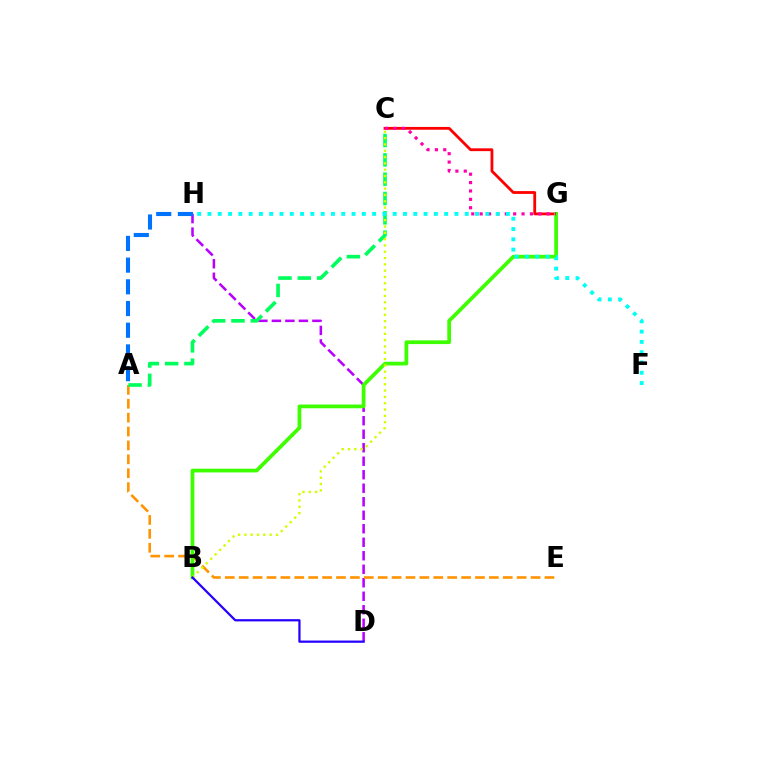{('D', 'H'): [{'color': '#b900ff', 'line_style': 'dashed', 'thickness': 1.83}], ('A', 'H'): [{'color': '#0074ff', 'line_style': 'dashed', 'thickness': 2.95}], ('C', 'G'): [{'color': '#ff0000', 'line_style': 'solid', 'thickness': 2.02}, {'color': '#ff00ac', 'line_style': 'dotted', 'thickness': 2.28}], ('A', 'E'): [{'color': '#ff9400', 'line_style': 'dashed', 'thickness': 1.89}], ('B', 'G'): [{'color': '#3dff00', 'line_style': 'solid', 'thickness': 2.69}], ('A', 'C'): [{'color': '#00ff5c', 'line_style': 'dashed', 'thickness': 2.62}], ('B', 'C'): [{'color': '#d1ff00', 'line_style': 'dotted', 'thickness': 1.71}], ('F', 'H'): [{'color': '#00fff6', 'line_style': 'dotted', 'thickness': 2.8}], ('B', 'D'): [{'color': '#2500ff', 'line_style': 'solid', 'thickness': 1.61}]}